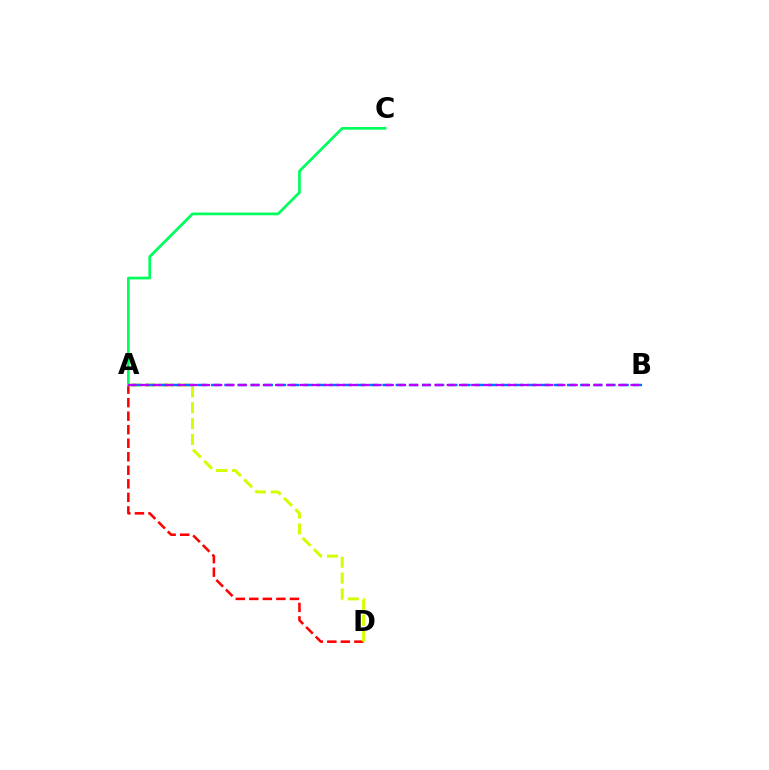{('A', 'D'): [{'color': '#ff0000', 'line_style': 'dashed', 'thickness': 1.84}, {'color': '#d1ff00', 'line_style': 'dashed', 'thickness': 2.16}], ('A', 'C'): [{'color': '#00ff5c', 'line_style': 'solid', 'thickness': 1.95}], ('A', 'B'): [{'color': '#0074ff', 'line_style': 'dashed', 'thickness': 1.79}, {'color': '#b900ff', 'line_style': 'dashed', 'thickness': 1.66}]}